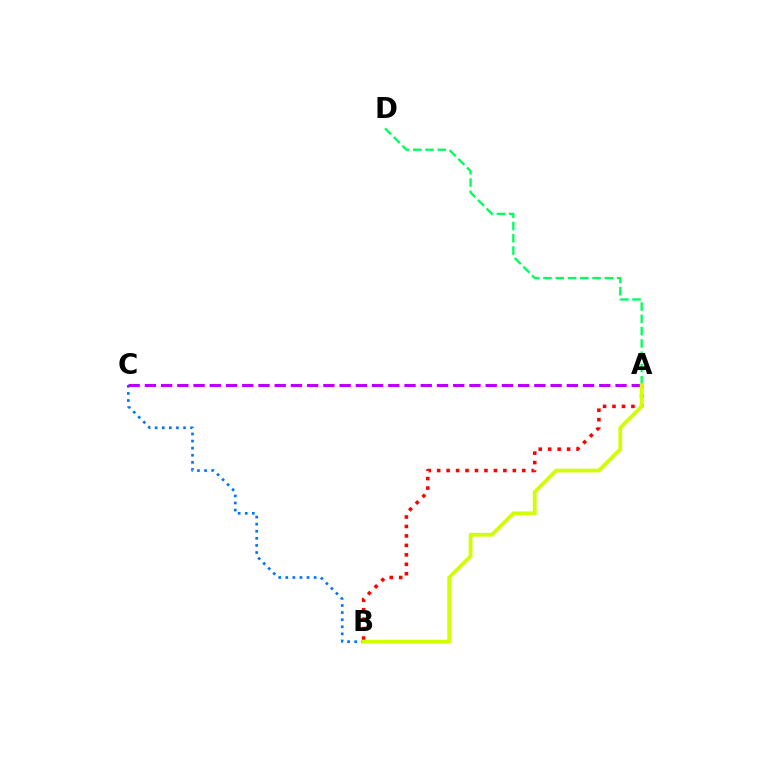{('B', 'C'): [{'color': '#0074ff', 'line_style': 'dotted', 'thickness': 1.93}], ('A', 'C'): [{'color': '#b900ff', 'line_style': 'dashed', 'thickness': 2.2}], ('A', 'D'): [{'color': '#00ff5c', 'line_style': 'dashed', 'thickness': 1.67}], ('A', 'B'): [{'color': '#ff0000', 'line_style': 'dotted', 'thickness': 2.57}, {'color': '#d1ff00', 'line_style': 'solid', 'thickness': 2.73}]}